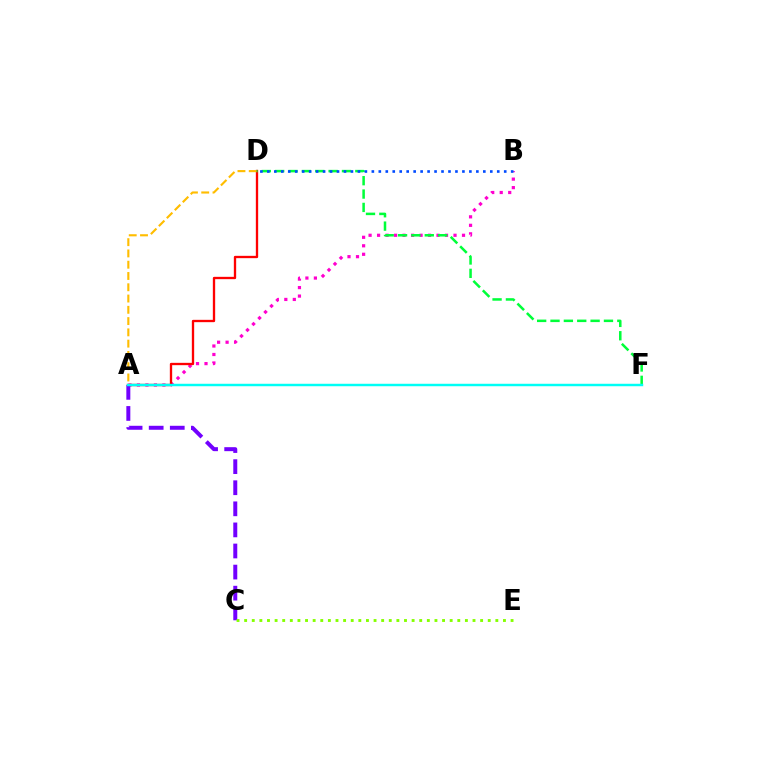{('A', 'B'): [{'color': '#ff00cf', 'line_style': 'dotted', 'thickness': 2.31}], ('A', 'D'): [{'color': '#ff0000', 'line_style': 'solid', 'thickness': 1.68}, {'color': '#ffbd00', 'line_style': 'dashed', 'thickness': 1.53}], ('A', 'C'): [{'color': '#7200ff', 'line_style': 'dashed', 'thickness': 2.86}], ('C', 'E'): [{'color': '#84ff00', 'line_style': 'dotted', 'thickness': 2.07}], ('D', 'F'): [{'color': '#00ff39', 'line_style': 'dashed', 'thickness': 1.82}], ('A', 'F'): [{'color': '#00fff6', 'line_style': 'solid', 'thickness': 1.77}], ('B', 'D'): [{'color': '#004bff', 'line_style': 'dotted', 'thickness': 1.89}]}